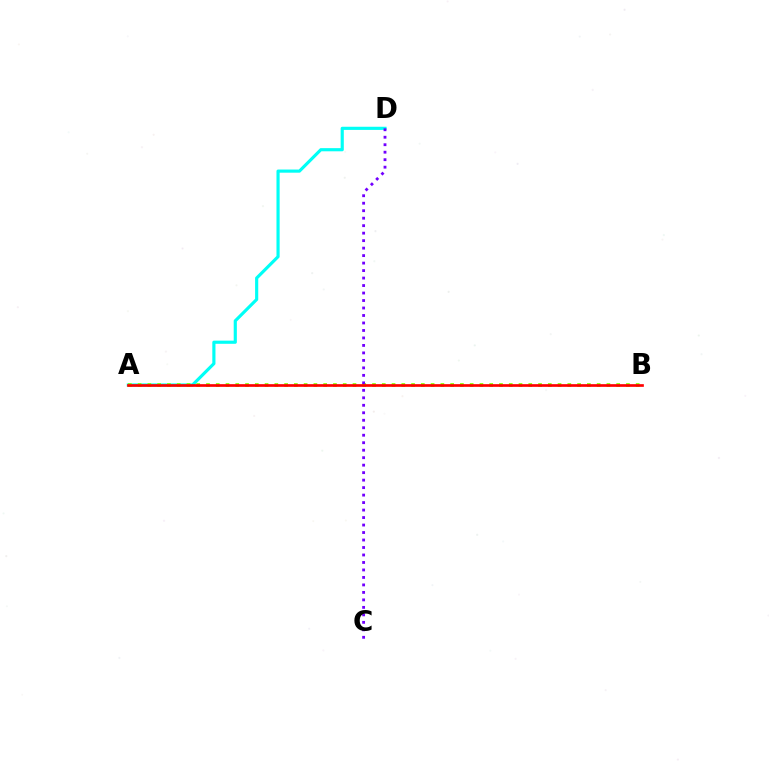{('A', 'D'): [{'color': '#00fff6', 'line_style': 'solid', 'thickness': 2.27}], ('A', 'B'): [{'color': '#84ff00', 'line_style': 'dotted', 'thickness': 2.65}, {'color': '#ff0000', 'line_style': 'solid', 'thickness': 1.93}], ('C', 'D'): [{'color': '#7200ff', 'line_style': 'dotted', 'thickness': 2.03}]}